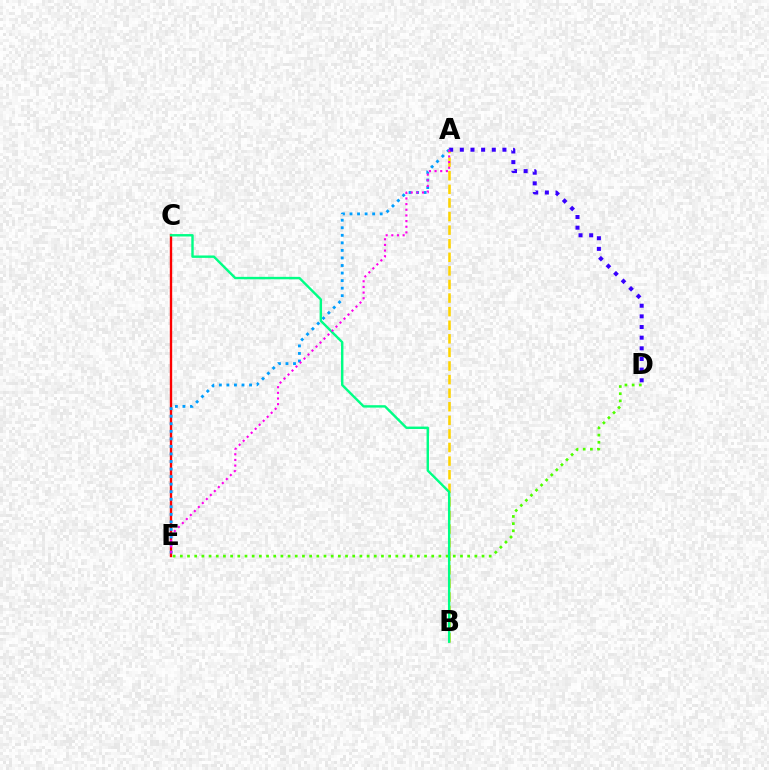{('A', 'B'): [{'color': '#ffd500', 'line_style': 'dashed', 'thickness': 1.85}], ('C', 'E'): [{'color': '#ff0000', 'line_style': 'solid', 'thickness': 1.71}], ('A', 'D'): [{'color': '#3700ff', 'line_style': 'dotted', 'thickness': 2.89}], ('D', 'E'): [{'color': '#4fff00', 'line_style': 'dotted', 'thickness': 1.95}], ('A', 'E'): [{'color': '#009eff', 'line_style': 'dotted', 'thickness': 2.05}, {'color': '#ff00ed', 'line_style': 'dotted', 'thickness': 1.54}], ('B', 'C'): [{'color': '#00ff86', 'line_style': 'solid', 'thickness': 1.74}]}